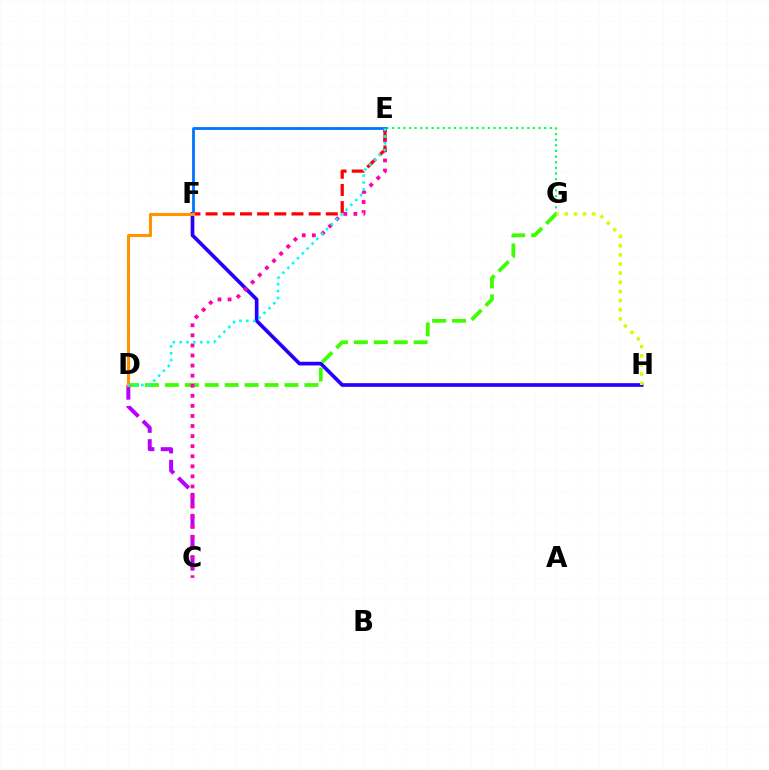{('F', 'H'): [{'color': '#2500ff', 'line_style': 'solid', 'thickness': 2.65}], ('D', 'G'): [{'color': '#3dff00', 'line_style': 'dashed', 'thickness': 2.71}], ('E', 'G'): [{'color': '#00ff5c', 'line_style': 'dotted', 'thickness': 1.53}], ('G', 'H'): [{'color': '#d1ff00', 'line_style': 'dotted', 'thickness': 2.49}], ('C', 'D'): [{'color': '#b900ff', 'line_style': 'dashed', 'thickness': 2.85}], ('C', 'E'): [{'color': '#ff00ac', 'line_style': 'dotted', 'thickness': 2.74}], ('E', 'F'): [{'color': '#ff0000', 'line_style': 'dashed', 'thickness': 2.33}, {'color': '#0074ff', 'line_style': 'solid', 'thickness': 2.02}], ('D', 'F'): [{'color': '#ff9400', 'line_style': 'solid', 'thickness': 2.23}], ('D', 'E'): [{'color': '#00fff6', 'line_style': 'dotted', 'thickness': 1.86}]}